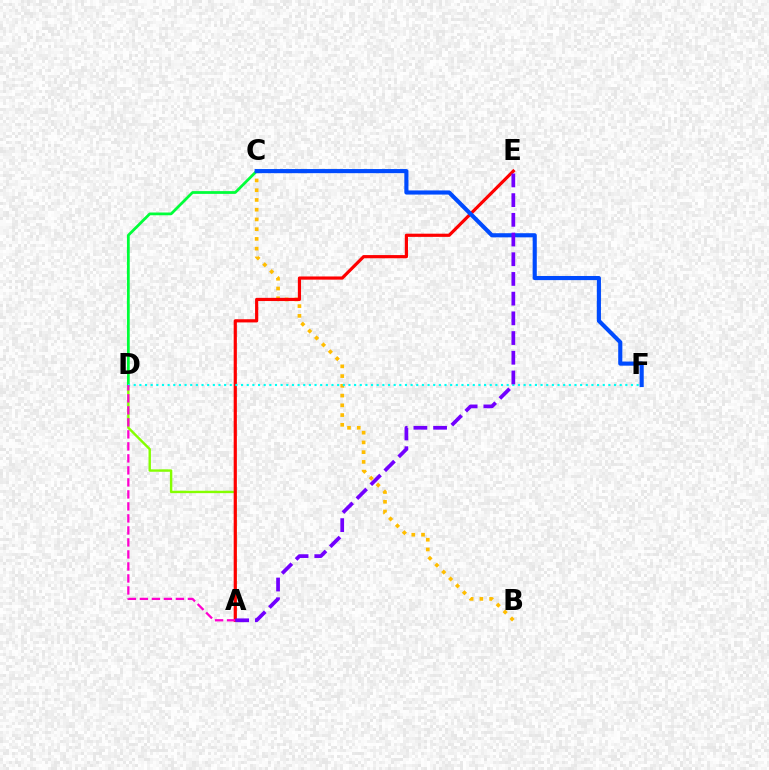{('B', 'C'): [{'color': '#ffbd00', 'line_style': 'dotted', 'thickness': 2.65}], ('A', 'D'): [{'color': '#84ff00', 'line_style': 'solid', 'thickness': 1.74}, {'color': '#ff00cf', 'line_style': 'dashed', 'thickness': 1.63}], ('A', 'E'): [{'color': '#ff0000', 'line_style': 'solid', 'thickness': 2.29}, {'color': '#7200ff', 'line_style': 'dashed', 'thickness': 2.68}], ('C', 'D'): [{'color': '#00ff39', 'line_style': 'solid', 'thickness': 1.99}], ('C', 'F'): [{'color': '#004bff', 'line_style': 'solid', 'thickness': 2.97}], ('D', 'F'): [{'color': '#00fff6', 'line_style': 'dotted', 'thickness': 1.54}]}